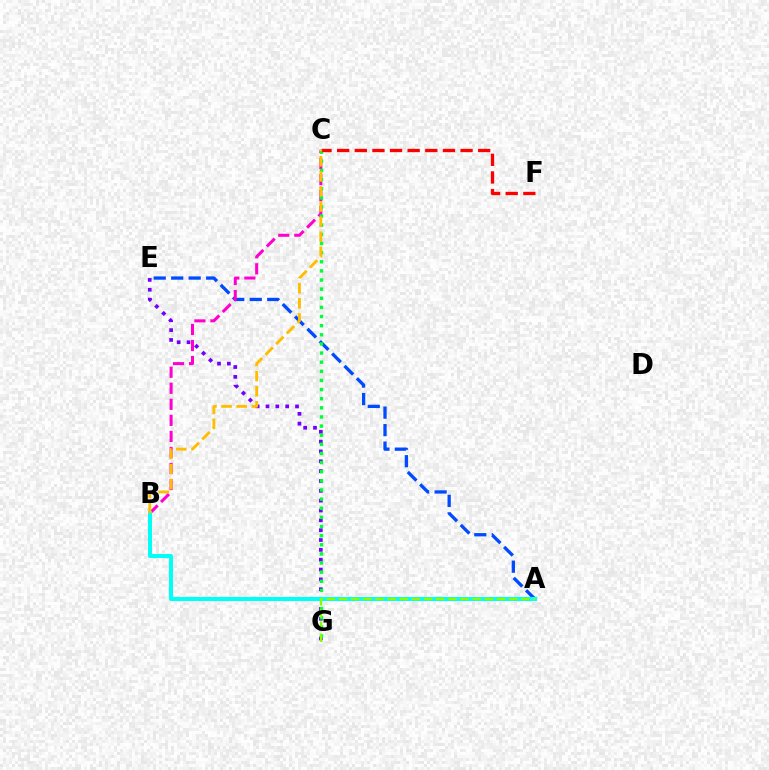{('E', 'G'): [{'color': '#7200ff', 'line_style': 'dotted', 'thickness': 2.67}], ('A', 'E'): [{'color': '#004bff', 'line_style': 'dashed', 'thickness': 2.38}], ('B', 'C'): [{'color': '#ff00cf', 'line_style': 'dashed', 'thickness': 2.18}, {'color': '#ffbd00', 'line_style': 'dashed', 'thickness': 2.05}], ('C', 'G'): [{'color': '#00ff39', 'line_style': 'dotted', 'thickness': 2.48}], ('A', 'B'): [{'color': '#00fff6', 'line_style': 'solid', 'thickness': 2.91}], ('C', 'F'): [{'color': '#ff0000', 'line_style': 'dashed', 'thickness': 2.39}], ('A', 'G'): [{'color': '#84ff00', 'line_style': 'dashed', 'thickness': 1.65}]}